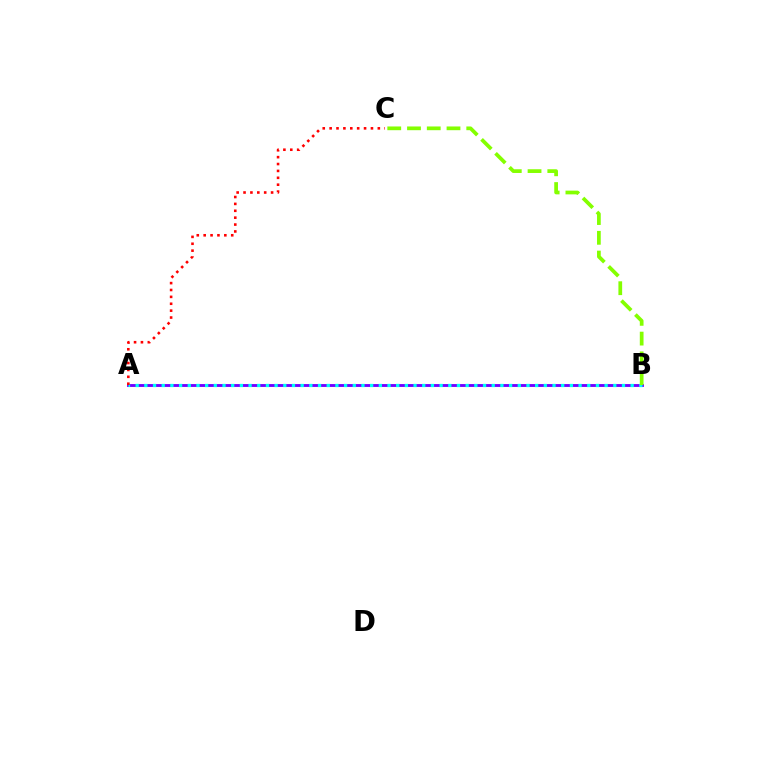{('A', 'B'): [{'color': '#7200ff', 'line_style': 'solid', 'thickness': 2.06}, {'color': '#00fff6', 'line_style': 'dotted', 'thickness': 2.36}], ('B', 'C'): [{'color': '#84ff00', 'line_style': 'dashed', 'thickness': 2.68}], ('A', 'C'): [{'color': '#ff0000', 'line_style': 'dotted', 'thickness': 1.87}]}